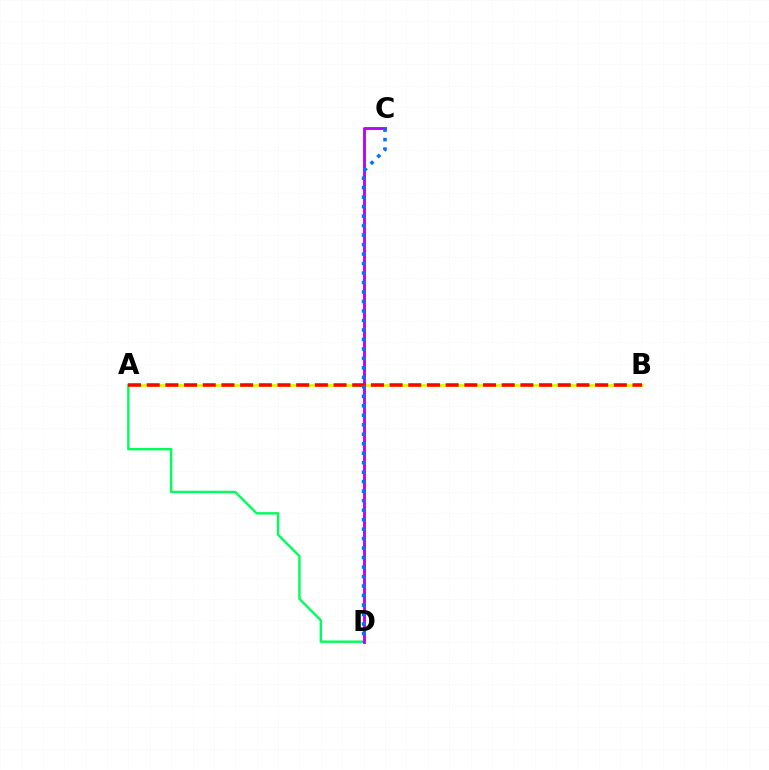{('A', 'B'): [{'color': '#d1ff00', 'line_style': 'solid', 'thickness': 1.94}, {'color': '#ff0000', 'line_style': 'dashed', 'thickness': 2.54}], ('A', 'D'): [{'color': '#00ff5c', 'line_style': 'solid', 'thickness': 1.74}], ('C', 'D'): [{'color': '#b900ff', 'line_style': 'solid', 'thickness': 2.06}, {'color': '#0074ff', 'line_style': 'dotted', 'thickness': 2.58}]}